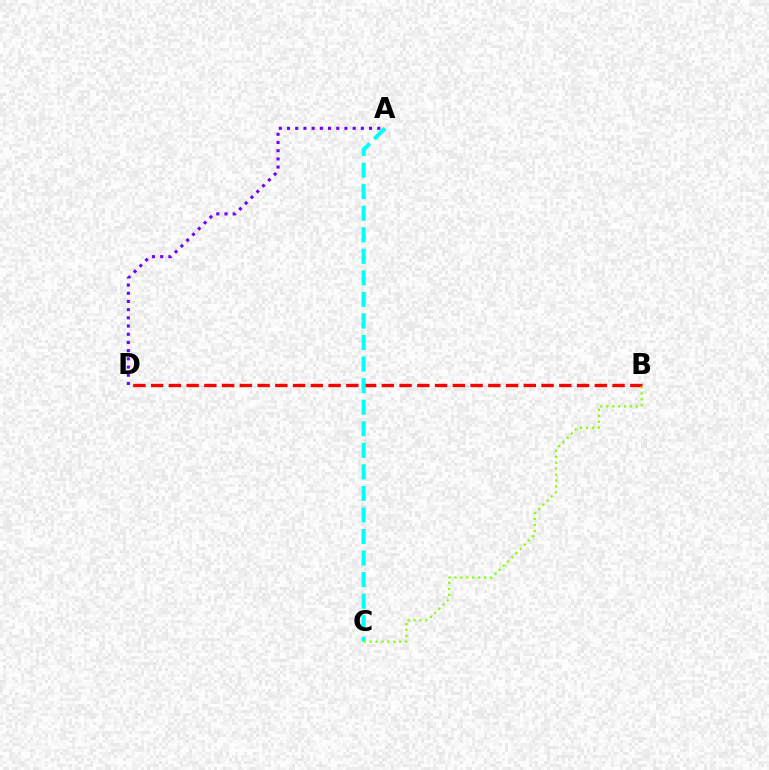{('B', 'D'): [{'color': '#ff0000', 'line_style': 'dashed', 'thickness': 2.41}], ('A', 'D'): [{'color': '#7200ff', 'line_style': 'dotted', 'thickness': 2.23}], ('A', 'C'): [{'color': '#00fff6', 'line_style': 'dashed', 'thickness': 2.93}], ('B', 'C'): [{'color': '#84ff00', 'line_style': 'dotted', 'thickness': 1.61}]}